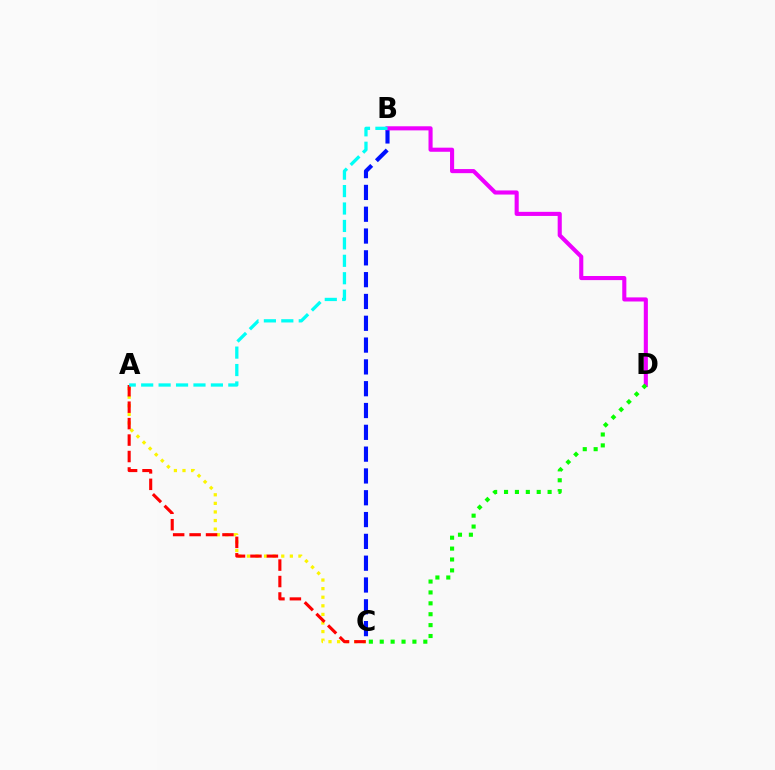{('A', 'C'): [{'color': '#fcf500', 'line_style': 'dotted', 'thickness': 2.33}, {'color': '#ff0000', 'line_style': 'dashed', 'thickness': 2.23}], ('B', 'C'): [{'color': '#0010ff', 'line_style': 'dashed', 'thickness': 2.96}], ('B', 'D'): [{'color': '#ee00ff', 'line_style': 'solid', 'thickness': 2.95}], ('A', 'B'): [{'color': '#00fff6', 'line_style': 'dashed', 'thickness': 2.37}], ('C', 'D'): [{'color': '#08ff00', 'line_style': 'dotted', 'thickness': 2.96}]}